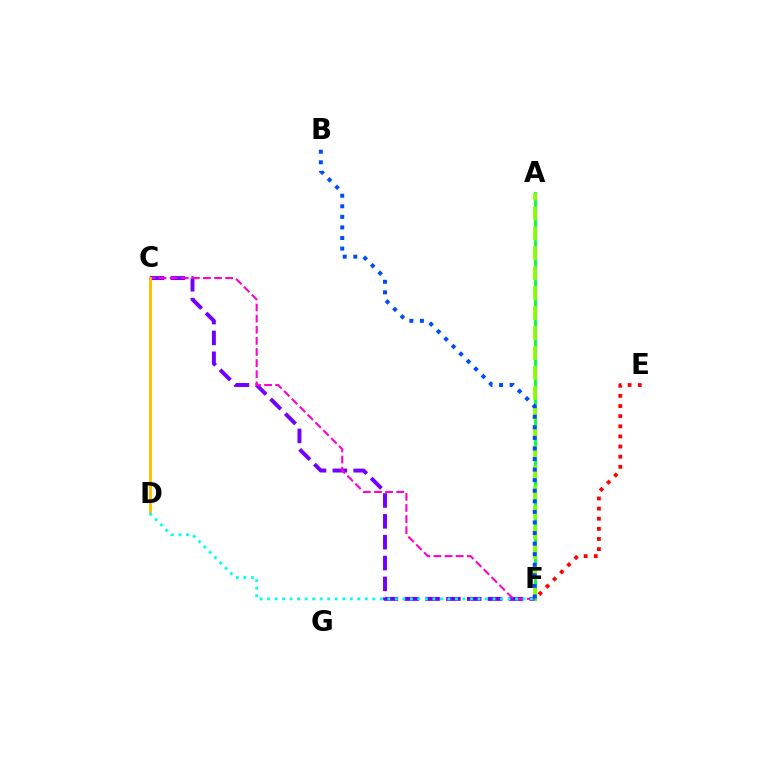{('C', 'F'): [{'color': '#7200ff', 'line_style': 'dashed', 'thickness': 2.83}, {'color': '#ff00cf', 'line_style': 'dashed', 'thickness': 1.51}], ('A', 'F'): [{'color': '#00ff39', 'line_style': 'solid', 'thickness': 2.05}, {'color': '#84ff00', 'line_style': 'dashed', 'thickness': 2.71}], ('C', 'D'): [{'color': '#ffbd00', 'line_style': 'solid', 'thickness': 2.07}], ('E', 'F'): [{'color': '#ff0000', 'line_style': 'dotted', 'thickness': 2.75}], ('D', 'F'): [{'color': '#00fff6', 'line_style': 'dotted', 'thickness': 2.04}], ('B', 'F'): [{'color': '#004bff', 'line_style': 'dotted', 'thickness': 2.87}]}